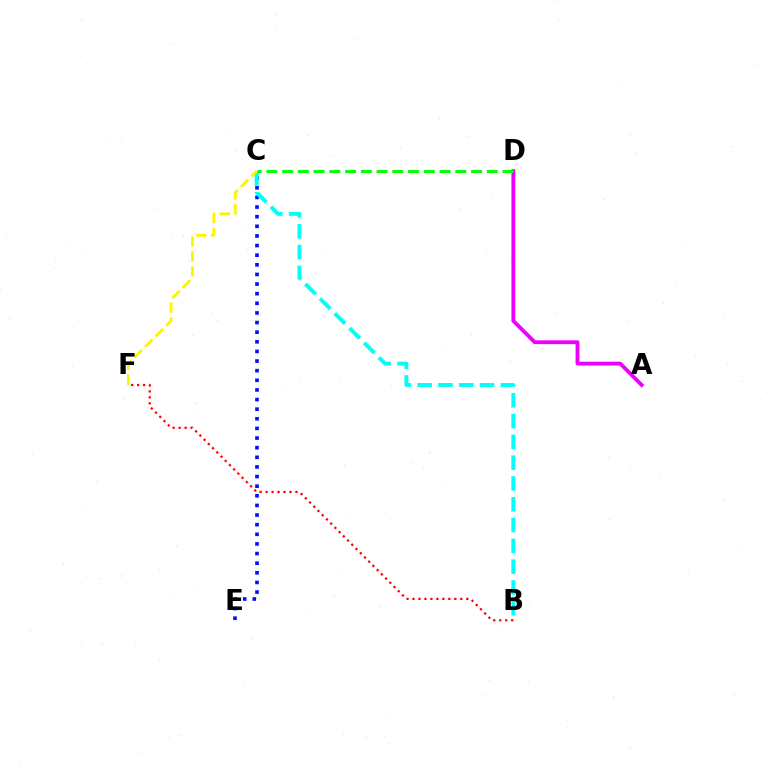{('B', 'F'): [{'color': '#ff0000', 'line_style': 'dotted', 'thickness': 1.62}], ('C', 'E'): [{'color': '#0010ff', 'line_style': 'dotted', 'thickness': 2.62}], ('A', 'D'): [{'color': '#ee00ff', 'line_style': 'solid', 'thickness': 2.75}], ('B', 'C'): [{'color': '#00fff6', 'line_style': 'dashed', 'thickness': 2.83}], ('C', 'D'): [{'color': '#08ff00', 'line_style': 'dashed', 'thickness': 2.14}], ('C', 'F'): [{'color': '#fcf500', 'line_style': 'dashed', 'thickness': 2.04}]}